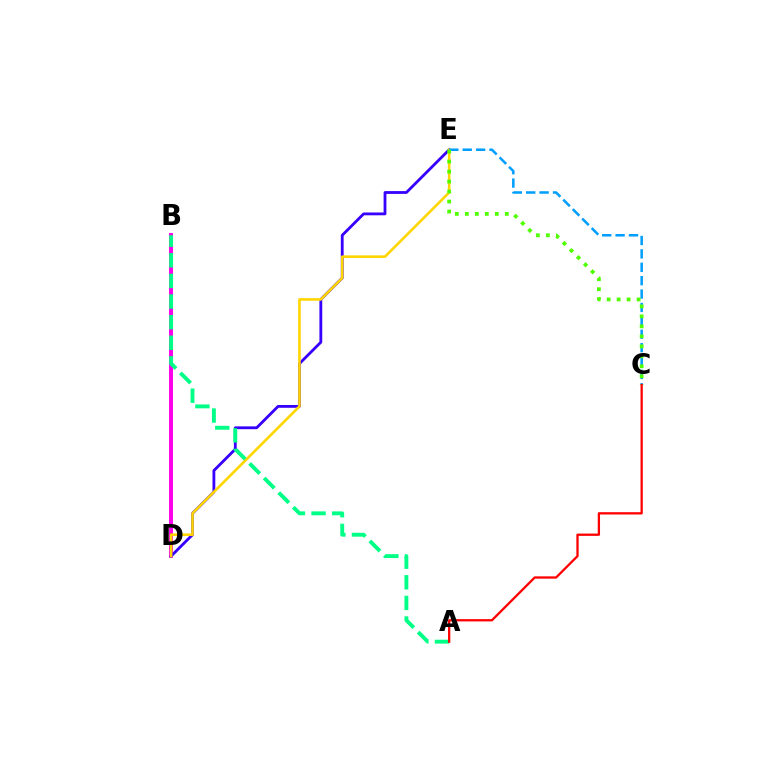{('B', 'D'): [{'color': '#ff00ed', 'line_style': 'solid', 'thickness': 2.84}], ('D', 'E'): [{'color': '#3700ff', 'line_style': 'solid', 'thickness': 2.02}, {'color': '#ffd500', 'line_style': 'solid', 'thickness': 1.87}], ('A', 'B'): [{'color': '#00ff86', 'line_style': 'dashed', 'thickness': 2.8}], ('C', 'E'): [{'color': '#009eff', 'line_style': 'dashed', 'thickness': 1.82}, {'color': '#4fff00', 'line_style': 'dotted', 'thickness': 2.71}], ('A', 'C'): [{'color': '#ff0000', 'line_style': 'solid', 'thickness': 1.65}]}